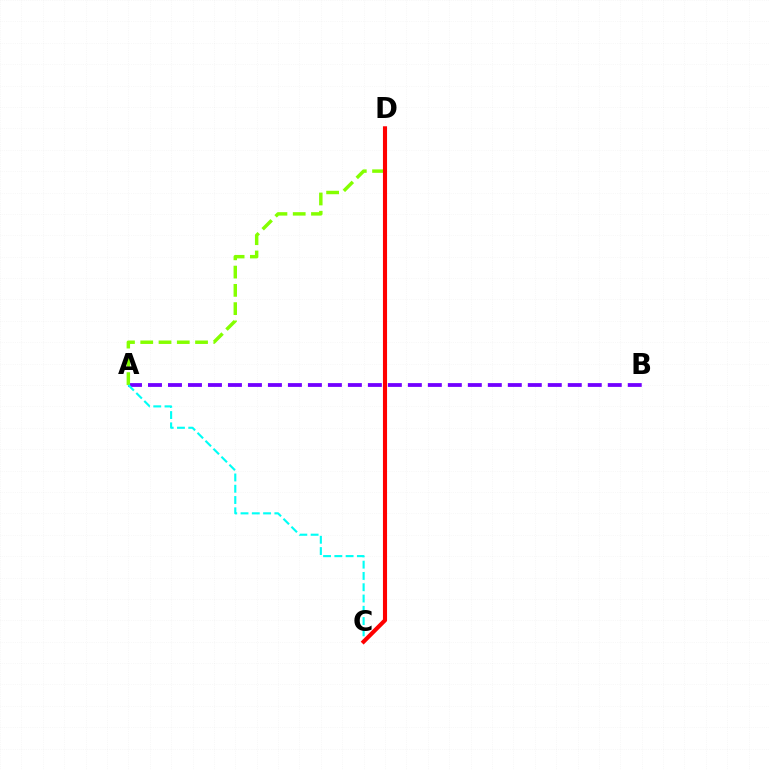{('A', 'B'): [{'color': '#7200ff', 'line_style': 'dashed', 'thickness': 2.72}], ('A', 'D'): [{'color': '#84ff00', 'line_style': 'dashed', 'thickness': 2.48}], ('A', 'C'): [{'color': '#00fff6', 'line_style': 'dashed', 'thickness': 1.53}], ('C', 'D'): [{'color': '#ff0000', 'line_style': 'solid', 'thickness': 2.95}]}